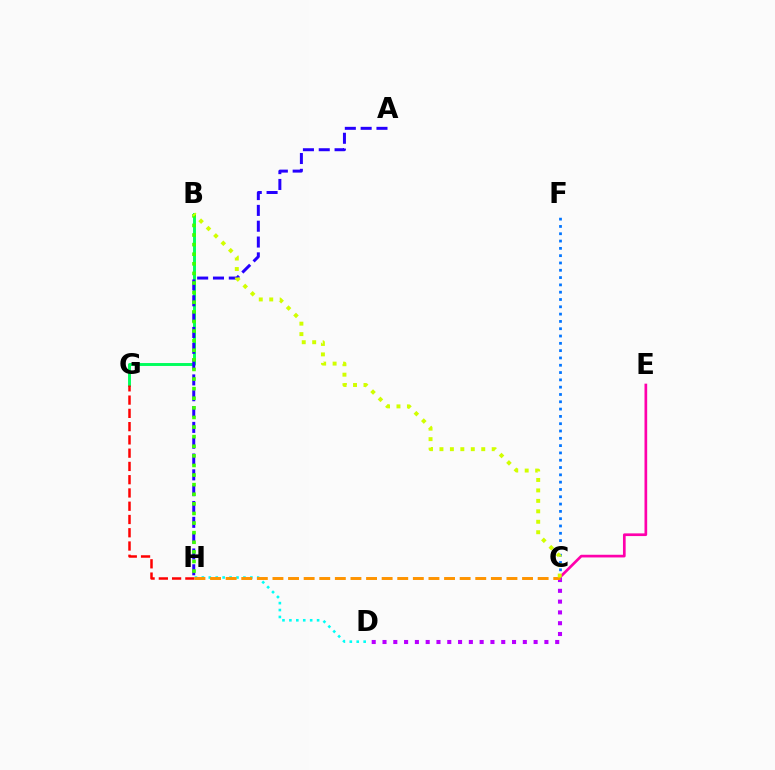{('D', 'H'): [{'color': '#00fff6', 'line_style': 'dotted', 'thickness': 1.88}], ('B', 'G'): [{'color': '#00ff5c', 'line_style': 'solid', 'thickness': 2.11}], ('A', 'H'): [{'color': '#2500ff', 'line_style': 'dashed', 'thickness': 2.15}], ('B', 'H'): [{'color': '#3dff00', 'line_style': 'dotted', 'thickness': 2.61}], ('C', 'F'): [{'color': '#0074ff', 'line_style': 'dotted', 'thickness': 1.98}], ('C', 'E'): [{'color': '#ff00ac', 'line_style': 'solid', 'thickness': 1.93}], ('C', 'D'): [{'color': '#b900ff', 'line_style': 'dotted', 'thickness': 2.93}], ('G', 'H'): [{'color': '#ff0000', 'line_style': 'dashed', 'thickness': 1.8}], ('C', 'H'): [{'color': '#ff9400', 'line_style': 'dashed', 'thickness': 2.12}], ('B', 'C'): [{'color': '#d1ff00', 'line_style': 'dotted', 'thickness': 2.84}]}